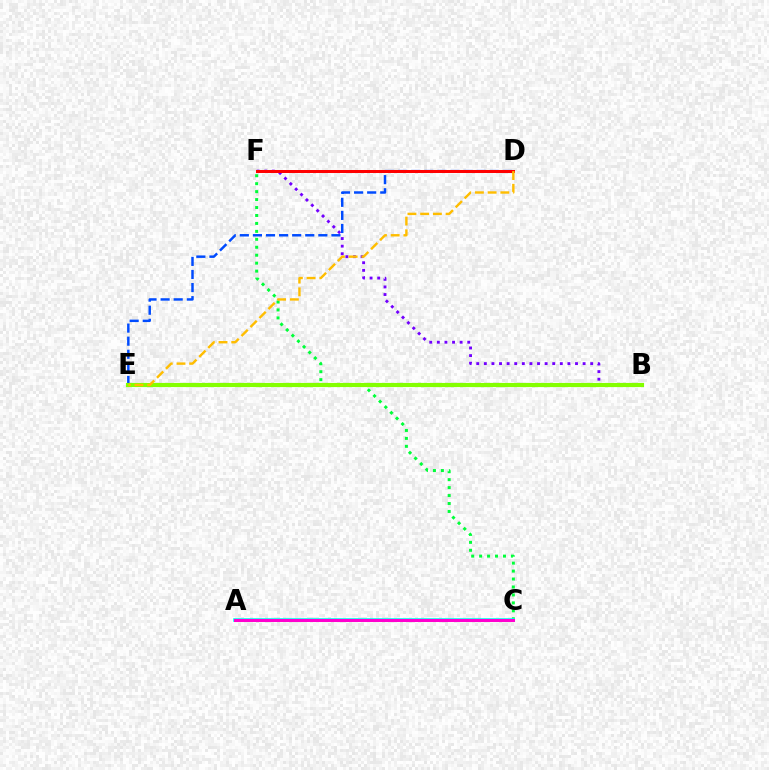{('C', 'F'): [{'color': '#00ff39', 'line_style': 'dotted', 'thickness': 2.16}], ('D', 'E'): [{'color': '#004bff', 'line_style': 'dashed', 'thickness': 1.78}, {'color': '#ffbd00', 'line_style': 'dashed', 'thickness': 1.73}], ('B', 'F'): [{'color': '#7200ff', 'line_style': 'dotted', 'thickness': 2.06}], ('D', 'F'): [{'color': '#ff0000', 'line_style': 'solid', 'thickness': 2.15}], ('A', 'C'): [{'color': '#00fff6', 'line_style': 'solid', 'thickness': 2.61}, {'color': '#ff00cf', 'line_style': 'solid', 'thickness': 2.18}], ('B', 'E'): [{'color': '#84ff00', 'line_style': 'solid', 'thickness': 2.98}]}